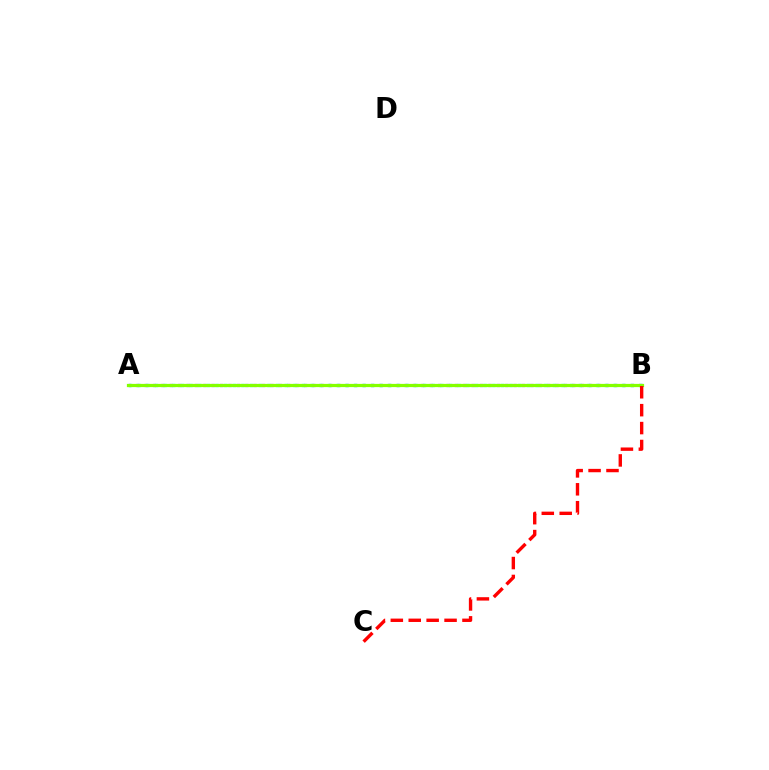{('A', 'B'): [{'color': '#00fff6', 'line_style': 'dotted', 'thickness': 2.35}, {'color': '#7200ff', 'line_style': 'dotted', 'thickness': 2.28}, {'color': '#84ff00', 'line_style': 'solid', 'thickness': 2.32}], ('B', 'C'): [{'color': '#ff0000', 'line_style': 'dashed', 'thickness': 2.43}]}